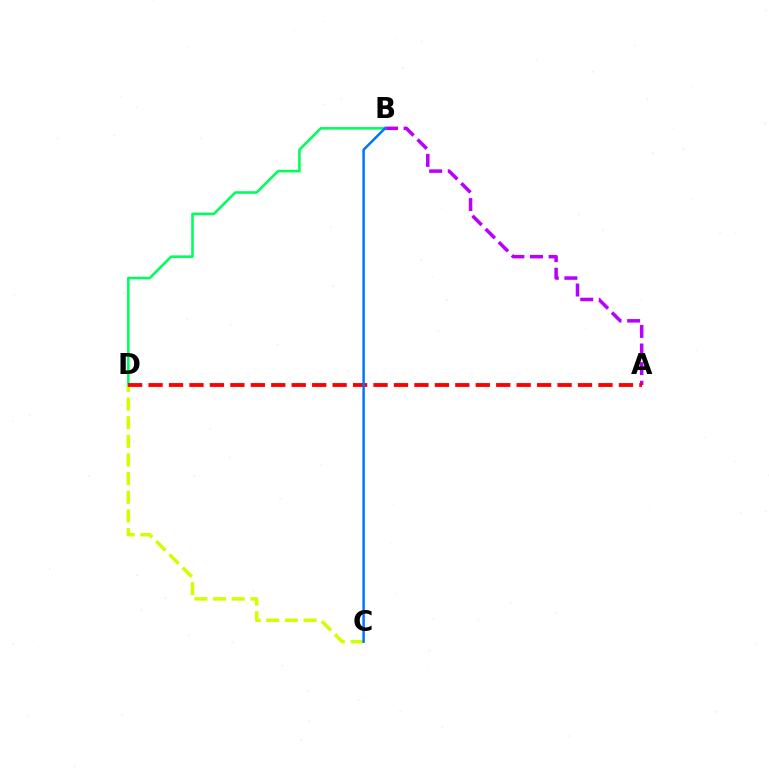{('A', 'B'): [{'color': '#b900ff', 'line_style': 'dashed', 'thickness': 2.53}], ('C', 'D'): [{'color': '#d1ff00', 'line_style': 'dashed', 'thickness': 2.53}], ('B', 'D'): [{'color': '#00ff5c', 'line_style': 'solid', 'thickness': 1.86}], ('A', 'D'): [{'color': '#ff0000', 'line_style': 'dashed', 'thickness': 2.78}], ('B', 'C'): [{'color': '#0074ff', 'line_style': 'solid', 'thickness': 1.78}]}